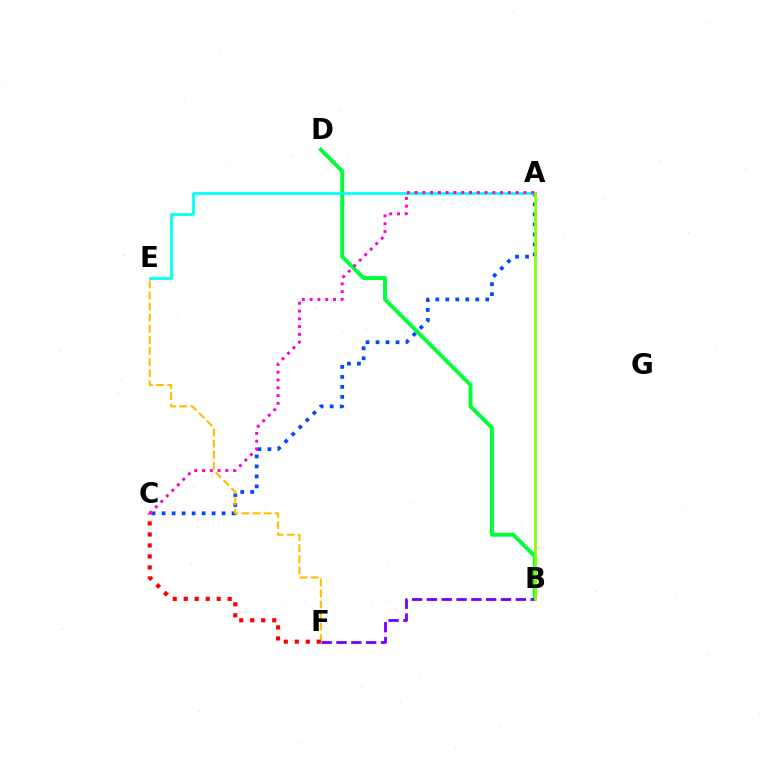{('A', 'C'): [{'color': '#004bff', 'line_style': 'dotted', 'thickness': 2.72}, {'color': '#ff00cf', 'line_style': 'dotted', 'thickness': 2.11}], ('E', 'F'): [{'color': '#ffbd00', 'line_style': 'dashed', 'thickness': 1.51}], ('B', 'D'): [{'color': '#00ff39', 'line_style': 'solid', 'thickness': 2.81}], ('B', 'F'): [{'color': '#7200ff', 'line_style': 'dashed', 'thickness': 2.01}], ('C', 'F'): [{'color': '#ff0000', 'line_style': 'dotted', 'thickness': 2.99}], ('A', 'E'): [{'color': '#00fff6', 'line_style': 'solid', 'thickness': 1.97}], ('A', 'B'): [{'color': '#84ff00', 'line_style': 'solid', 'thickness': 1.91}]}